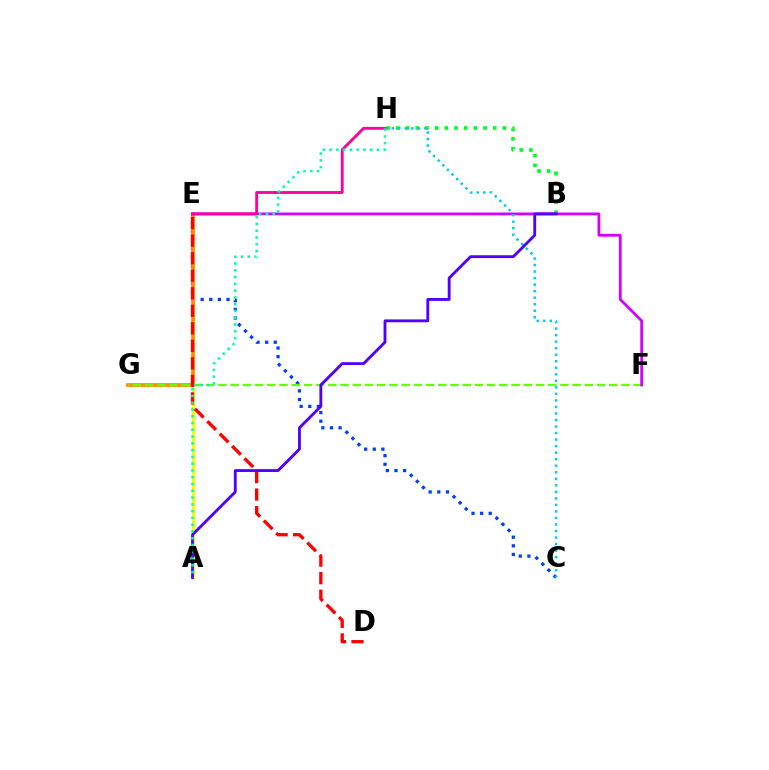{('C', 'E'): [{'color': '#003fff', 'line_style': 'dotted', 'thickness': 2.34}], ('A', 'E'): [{'color': '#eeff00', 'line_style': 'solid', 'thickness': 2.23}], ('E', 'G'): [{'color': '#ff8800', 'line_style': 'solid', 'thickness': 2.65}], ('B', 'H'): [{'color': '#00ff27', 'line_style': 'dotted', 'thickness': 2.63}], ('F', 'G'): [{'color': '#66ff00', 'line_style': 'dashed', 'thickness': 1.66}], ('E', 'F'): [{'color': '#d600ff', 'line_style': 'solid', 'thickness': 2.01}], ('D', 'E'): [{'color': '#ff0000', 'line_style': 'dashed', 'thickness': 2.38}], ('C', 'H'): [{'color': '#00c7ff', 'line_style': 'dotted', 'thickness': 1.77}], ('E', 'H'): [{'color': '#ff00a0', 'line_style': 'solid', 'thickness': 2.06}], ('A', 'B'): [{'color': '#4f00ff', 'line_style': 'solid', 'thickness': 2.04}], ('A', 'H'): [{'color': '#00ffaf', 'line_style': 'dotted', 'thickness': 1.84}]}